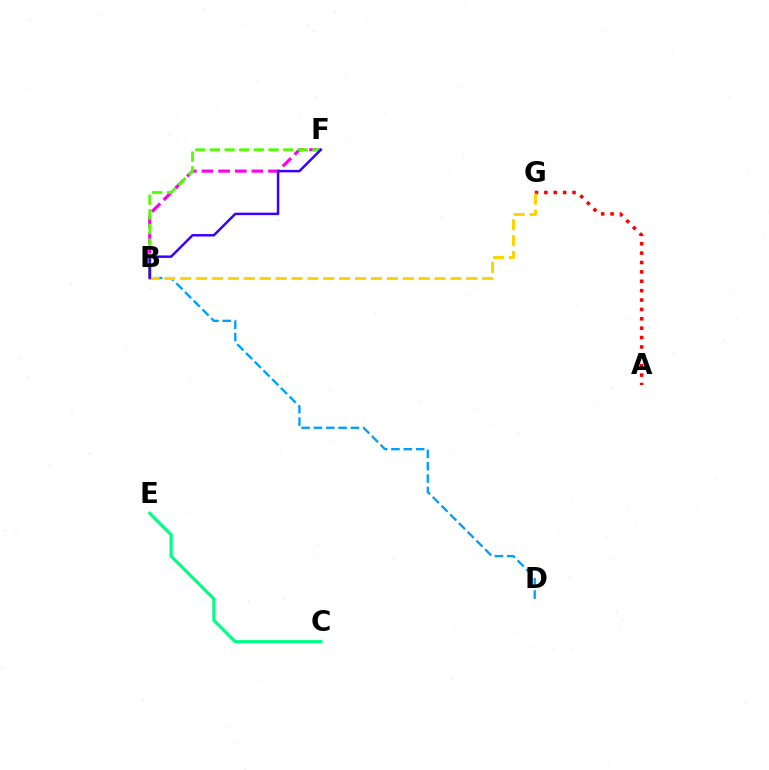{('B', 'F'): [{'color': '#ff00ed', 'line_style': 'dashed', 'thickness': 2.26}, {'color': '#4fff00', 'line_style': 'dashed', 'thickness': 1.99}, {'color': '#3700ff', 'line_style': 'solid', 'thickness': 1.78}], ('A', 'G'): [{'color': '#ff0000', 'line_style': 'dotted', 'thickness': 2.55}], ('B', 'D'): [{'color': '#009eff', 'line_style': 'dashed', 'thickness': 1.68}], ('B', 'G'): [{'color': '#ffd500', 'line_style': 'dashed', 'thickness': 2.16}], ('C', 'E'): [{'color': '#00ff86', 'line_style': 'solid', 'thickness': 2.3}]}